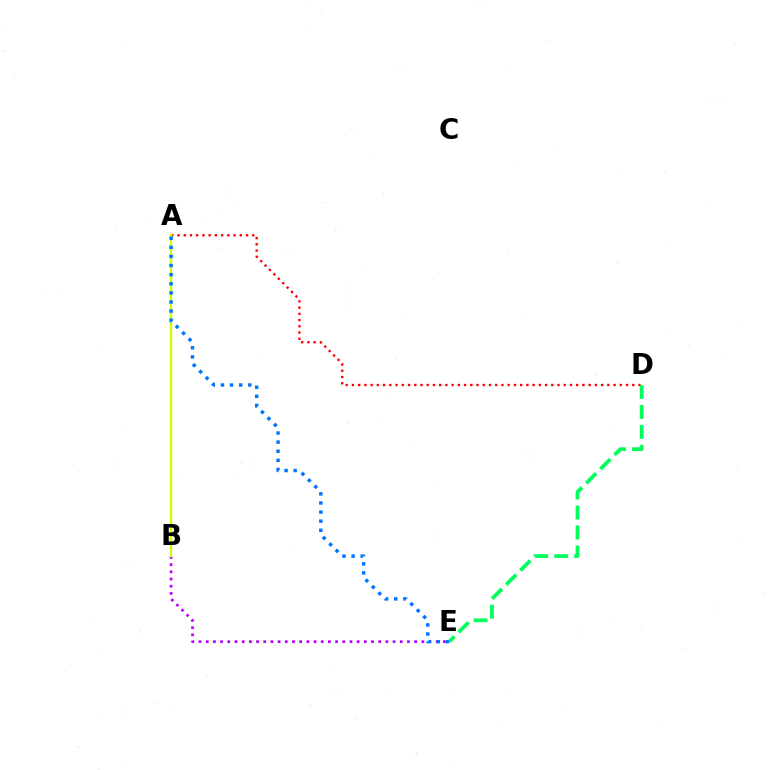{('B', 'E'): [{'color': '#b900ff', 'line_style': 'dotted', 'thickness': 1.95}], ('A', 'D'): [{'color': '#ff0000', 'line_style': 'dotted', 'thickness': 1.69}], ('A', 'B'): [{'color': '#d1ff00', 'line_style': 'solid', 'thickness': 1.73}], ('D', 'E'): [{'color': '#00ff5c', 'line_style': 'dashed', 'thickness': 2.71}], ('A', 'E'): [{'color': '#0074ff', 'line_style': 'dotted', 'thickness': 2.47}]}